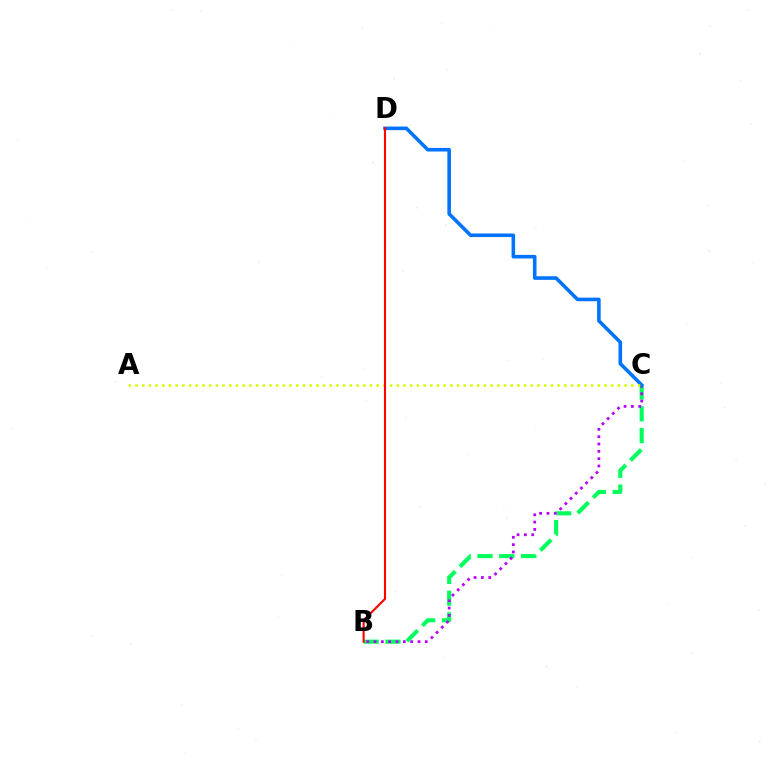{('B', 'C'): [{'color': '#00ff5c', 'line_style': 'dashed', 'thickness': 2.96}, {'color': '#b900ff', 'line_style': 'dotted', 'thickness': 1.99}], ('C', 'D'): [{'color': '#0074ff', 'line_style': 'solid', 'thickness': 2.58}], ('A', 'C'): [{'color': '#d1ff00', 'line_style': 'dotted', 'thickness': 1.82}], ('B', 'D'): [{'color': '#ff0000', 'line_style': 'solid', 'thickness': 1.52}]}